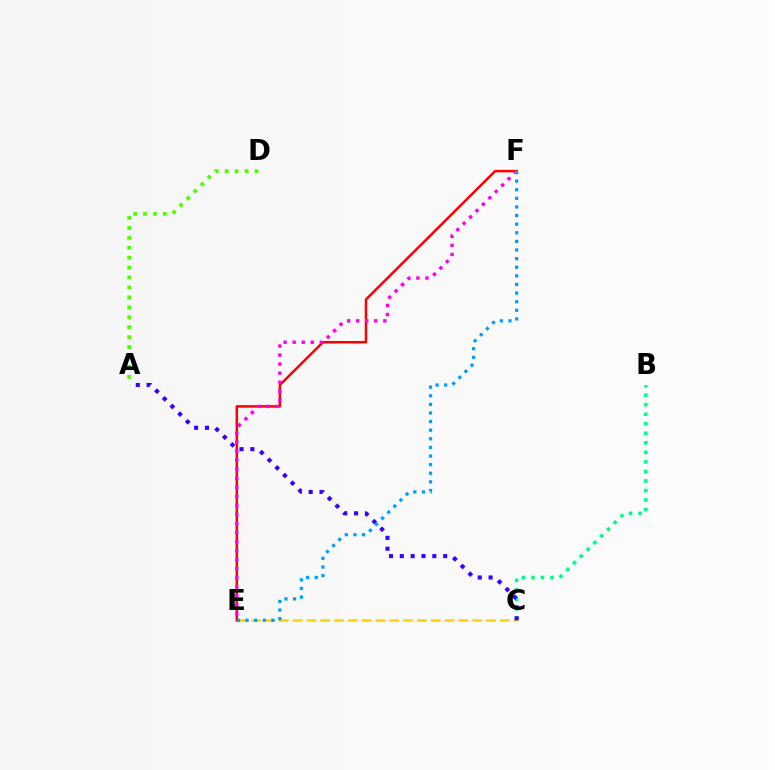{('B', 'C'): [{'color': '#00ff86', 'line_style': 'dotted', 'thickness': 2.59}], ('C', 'E'): [{'color': '#ffd500', 'line_style': 'dashed', 'thickness': 1.88}], ('A', 'C'): [{'color': '#3700ff', 'line_style': 'dotted', 'thickness': 2.95}], ('E', 'F'): [{'color': '#ff0000', 'line_style': 'solid', 'thickness': 1.8}, {'color': '#ff00ed', 'line_style': 'dotted', 'thickness': 2.46}, {'color': '#009eff', 'line_style': 'dotted', 'thickness': 2.34}], ('A', 'D'): [{'color': '#4fff00', 'line_style': 'dotted', 'thickness': 2.7}]}